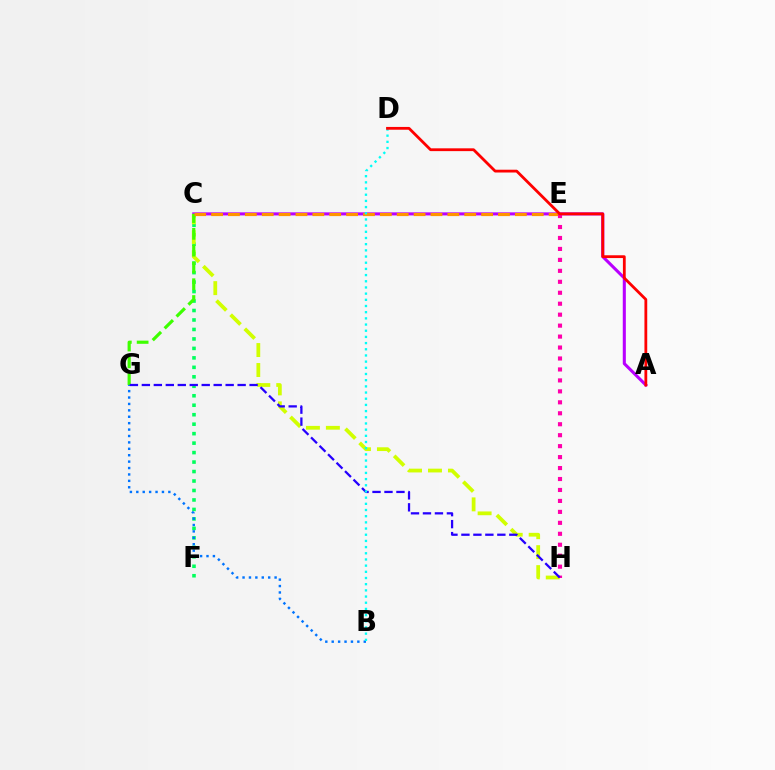{('C', 'F'): [{'color': '#00ff5c', 'line_style': 'dotted', 'thickness': 2.57}], ('A', 'C'): [{'color': '#b900ff', 'line_style': 'solid', 'thickness': 2.21}], ('B', 'G'): [{'color': '#0074ff', 'line_style': 'dotted', 'thickness': 1.74}], ('C', 'H'): [{'color': '#d1ff00', 'line_style': 'dashed', 'thickness': 2.71}], ('C', 'G'): [{'color': '#3dff00', 'line_style': 'dashed', 'thickness': 2.28}], ('C', 'E'): [{'color': '#ff9400', 'line_style': 'dashed', 'thickness': 2.29}], ('E', 'H'): [{'color': '#ff00ac', 'line_style': 'dotted', 'thickness': 2.98}], ('G', 'H'): [{'color': '#2500ff', 'line_style': 'dashed', 'thickness': 1.63}], ('B', 'D'): [{'color': '#00fff6', 'line_style': 'dotted', 'thickness': 1.68}], ('A', 'D'): [{'color': '#ff0000', 'line_style': 'solid', 'thickness': 2.01}]}